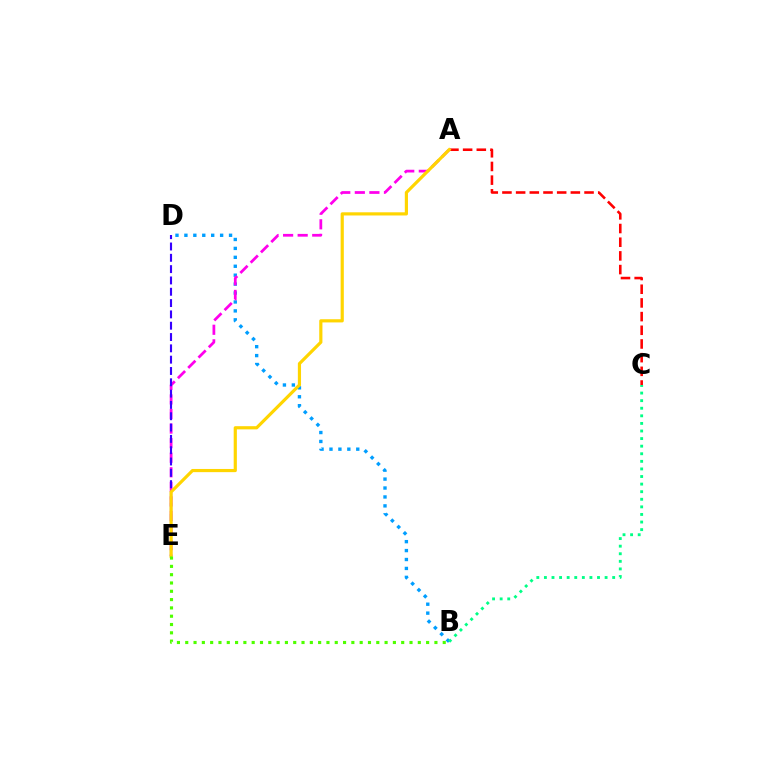{('A', 'C'): [{'color': '#ff0000', 'line_style': 'dashed', 'thickness': 1.86}], ('B', 'D'): [{'color': '#009eff', 'line_style': 'dotted', 'thickness': 2.43}], ('A', 'E'): [{'color': '#ff00ed', 'line_style': 'dashed', 'thickness': 1.98}, {'color': '#ffd500', 'line_style': 'solid', 'thickness': 2.29}], ('D', 'E'): [{'color': '#3700ff', 'line_style': 'dashed', 'thickness': 1.54}], ('B', 'E'): [{'color': '#4fff00', 'line_style': 'dotted', 'thickness': 2.26}], ('B', 'C'): [{'color': '#00ff86', 'line_style': 'dotted', 'thickness': 2.06}]}